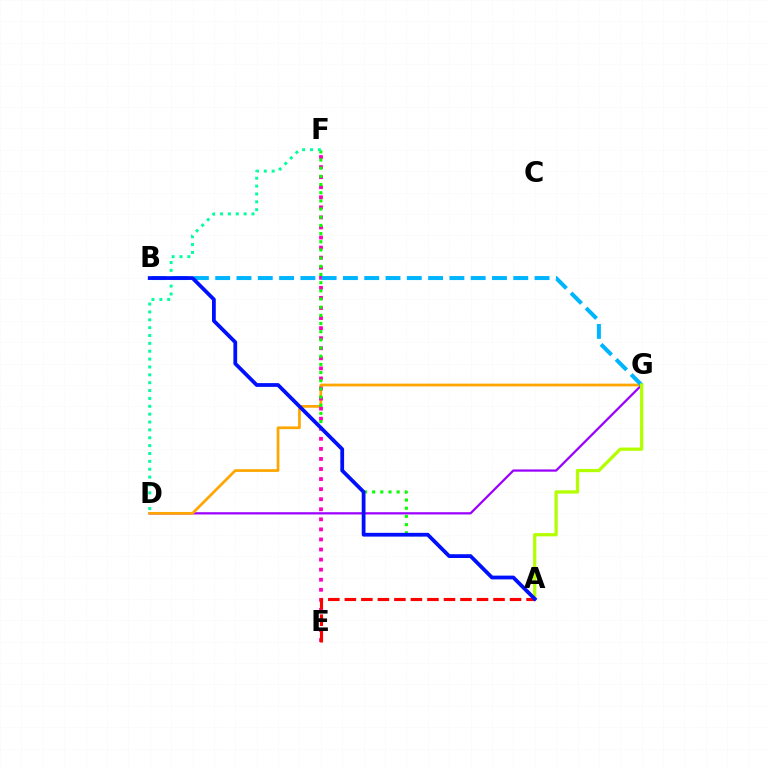{('D', 'G'): [{'color': '#9b00ff', 'line_style': 'solid', 'thickness': 1.61}, {'color': '#ffa500', 'line_style': 'solid', 'thickness': 1.96}], ('E', 'F'): [{'color': '#ff00bd', 'line_style': 'dotted', 'thickness': 2.73}], ('A', 'F'): [{'color': '#08ff00', 'line_style': 'dotted', 'thickness': 2.22}], ('B', 'G'): [{'color': '#00b5ff', 'line_style': 'dashed', 'thickness': 2.89}], ('A', 'G'): [{'color': '#b3ff00', 'line_style': 'solid', 'thickness': 2.34}], ('D', 'F'): [{'color': '#00ff9d', 'line_style': 'dotted', 'thickness': 2.14}], ('A', 'E'): [{'color': '#ff0000', 'line_style': 'dashed', 'thickness': 2.24}], ('A', 'B'): [{'color': '#0010ff', 'line_style': 'solid', 'thickness': 2.71}]}